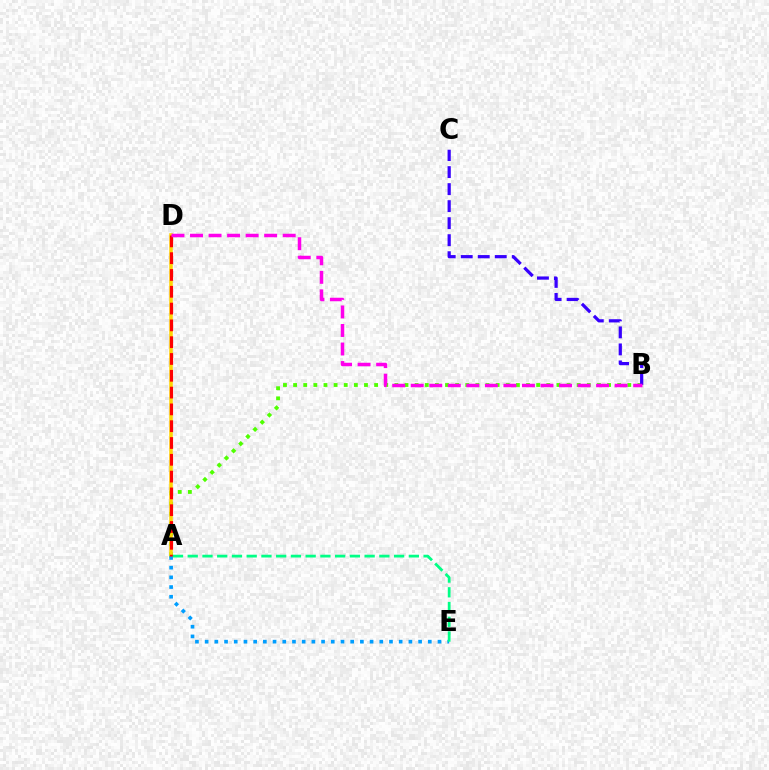{('A', 'B'): [{'color': '#4fff00', 'line_style': 'dotted', 'thickness': 2.75}], ('B', 'C'): [{'color': '#3700ff', 'line_style': 'dashed', 'thickness': 2.31}], ('A', 'D'): [{'color': '#ffd500', 'line_style': 'solid', 'thickness': 2.54}, {'color': '#ff0000', 'line_style': 'dashed', 'thickness': 2.28}], ('A', 'E'): [{'color': '#009eff', 'line_style': 'dotted', 'thickness': 2.64}, {'color': '#00ff86', 'line_style': 'dashed', 'thickness': 2.0}], ('B', 'D'): [{'color': '#ff00ed', 'line_style': 'dashed', 'thickness': 2.52}]}